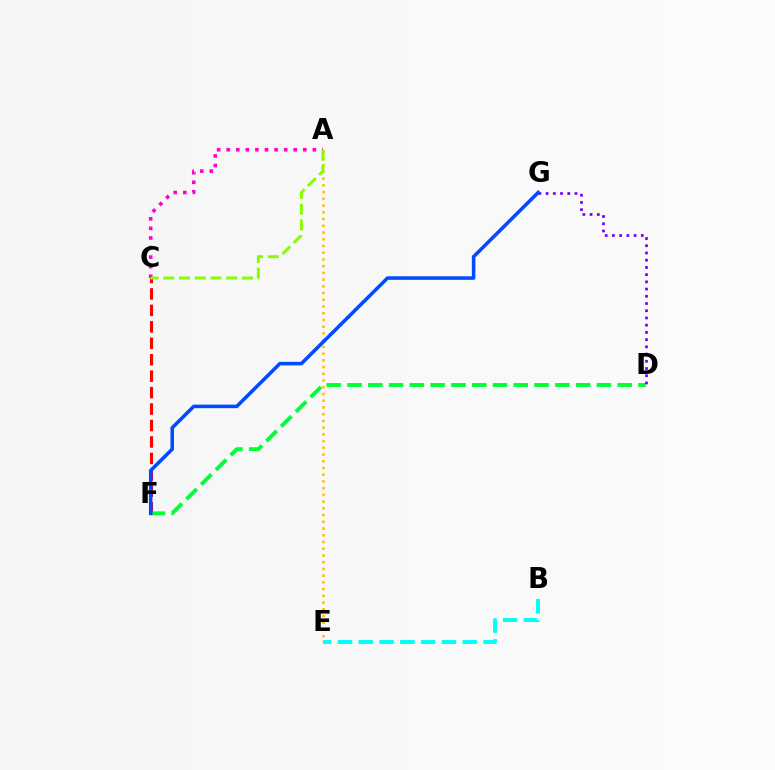{('A', 'E'): [{'color': '#ffbd00', 'line_style': 'dotted', 'thickness': 1.83}], ('C', 'F'): [{'color': '#ff0000', 'line_style': 'dashed', 'thickness': 2.23}], ('D', 'F'): [{'color': '#00ff39', 'line_style': 'dashed', 'thickness': 2.82}], ('D', 'G'): [{'color': '#7200ff', 'line_style': 'dotted', 'thickness': 1.96}], ('A', 'C'): [{'color': '#ff00cf', 'line_style': 'dotted', 'thickness': 2.6}, {'color': '#84ff00', 'line_style': 'dashed', 'thickness': 2.14}], ('B', 'E'): [{'color': '#00fff6', 'line_style': 'dashed', 'thickness': 2.83}], ('F', 'G'): [{'color': '#004bff', 'line_style': 'solid', 'thickness': 2.55}]}